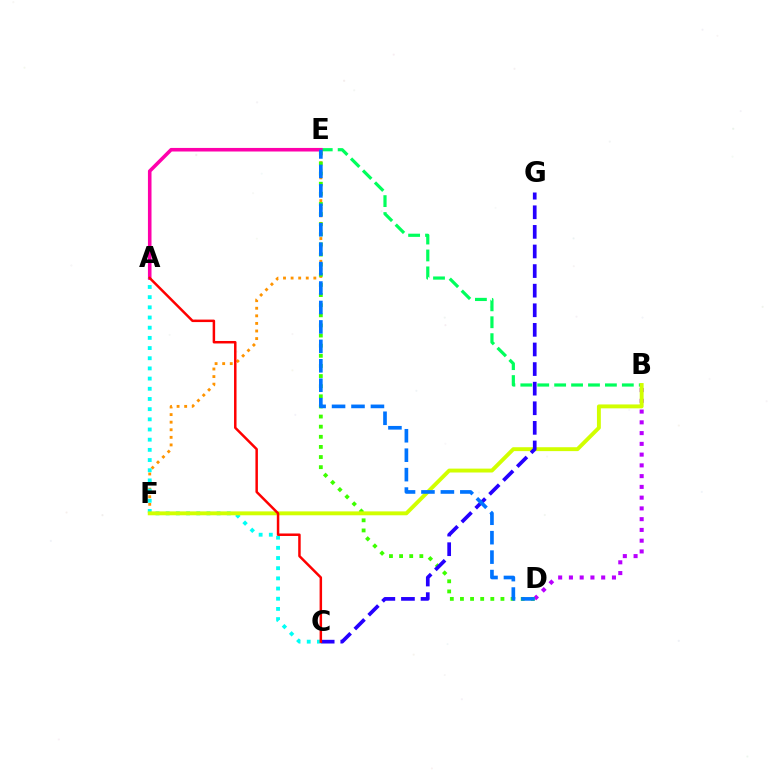{('B', 'E'): [{'color': '#00ff5c', 'line_style': 'dashed', 'thickness': 2.3}], ('E', 'F'): [{'color': '#ff9400', 'line_style': 'dotted', 'thickness': 2.06}], ('A', 'E'): [{'color': '#ff00ac', 'line_style': 'solid', 'thickness': 2.57}], ('A', 'C'): [{'color': '#00fff6', 'line_style': 'dotted', 'thickness': 2.77}, {'color': '#ff0000', 'line_style': 'solid', 'thickness': 1.79}], ('B', 'D'): [{'color': '#b900ff', 'line_style': 'dotted', 'thickness': 2.92}], ('D', 'E'): [{'color': '#3dff00', 'line_style': 'dotted', 'thickness': 2.75}, {'color': '#0074ff', 'line_style': 'dashed', 'thickness': 2.64}], ('B', 'F'): [{'color': '#d1ff00', 'line_style': 'solid', 'thickness': 2.8}], ('C', 'G'): [{'color': '#2500ff', 'line_style': 'dashed', 'thickness': 2.66}]}